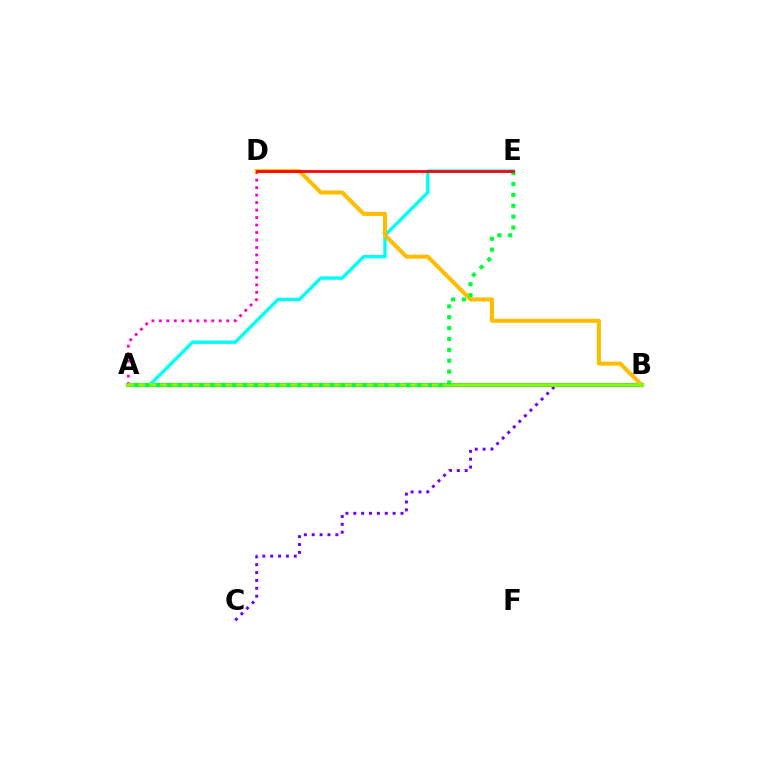{('A', 'B'): [{'color': '#004bff', 'line_style': 'solid', 'thickness': 2.95}, {'color': '#84ff00', 'line_style': 'solid', 'thickness': 2.66}], ('A', 'E'): [{'color': '#00fff6', 'line_style': 'solid', 'thickness': 2.45}, {'color': '#00ff39', 'line_style': 'dotted', 'thickness': 2.95}], ('B', 'C'): [{'color': '#7200ff', 'line_style': 'dotted', 'thickness': 2.14}], ('A', 'D'): [{'color': '#ff00cf', 'line_style': 'dotted', 'thickness': 2.03}], ('B', 'D'): [{'color': '#ffbd00', 'line_style': 'solid', 'thickness': 2.93}], ('D', 'E'): [{'color': '#ff0000', 'line_style': 'solid', 'thickness': 1.98}]}